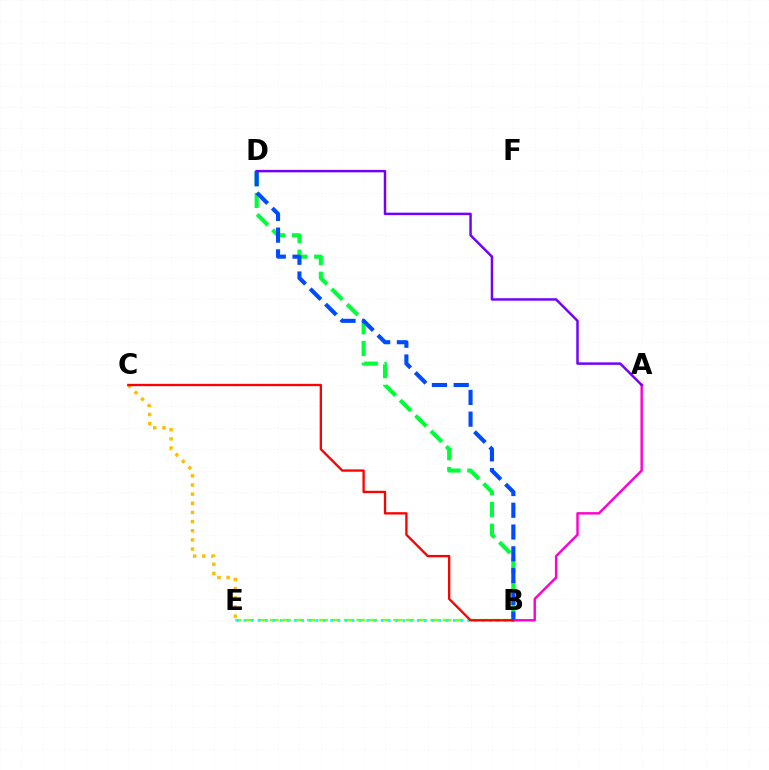{('B', 'E'): [{'color': '#84ff00', 'line_style': 'dashed', 'thickness': 1.68}, {'color': '#00fff6', 'line_style': 'dotted', 'thickness': 1.96}], ('B', 'D'): [{'color': '#00ff39', 'line_style': 'dashed', 'thickness': 2.95}, {'color': '#004bff', 'line_style': 'dashed', 'thickness': 2.96}], ('C', 'E'): [{'color': '#ffbd00', 'line_style': 'dotted', 'thickness': 2.49}], ('A', 'B'): [{'color': '#ff00cf', 'line_style': 'solid', 'thickness': 1.75}], ('B', 'C'): [{'color': '#ff0000', 'line_style': 'solid', 'thickness': 1.68}], ('A', 'D'): [{'color': '#7200ff', 'line_style': 'solid', 'thickness': 1.77}]}